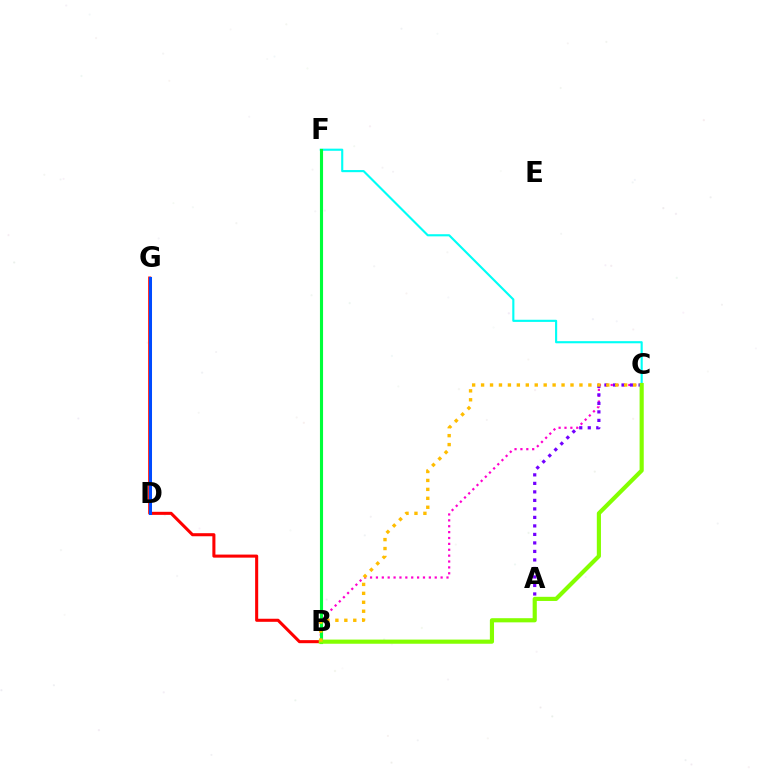{('C', 'F'): [{'color': '#00fff6', 'line_style': 'solid', 'thickness': 1.54}], ('B', 'C'): [{'color': '#ff00cf', 'line_style': 'dotted', 'thickness': 1.6}, {'color': '#84ff00', 'line_style': 'solid', 'thickness': 2.99}, {'color': '#ffbd00', 'line_style': 'dotted', 'thickness': 2.43}], ('A', 'C'): [{'color': '#7200ff', 'line_style': 'dotted', 'thickness': 2.31}], ('B', 'G'): [{'color': '#ff0000', 'line_style': 'solid', 'thickness': 2.2}], ('B', 'F'): [{'color': '#00ff39', 'line_style': 'solid', 'thickness': 2.25}], ('D', 'G'): [{'color': '#004bff', 'line_style': 'solid', 'thickness': 2.18}]}